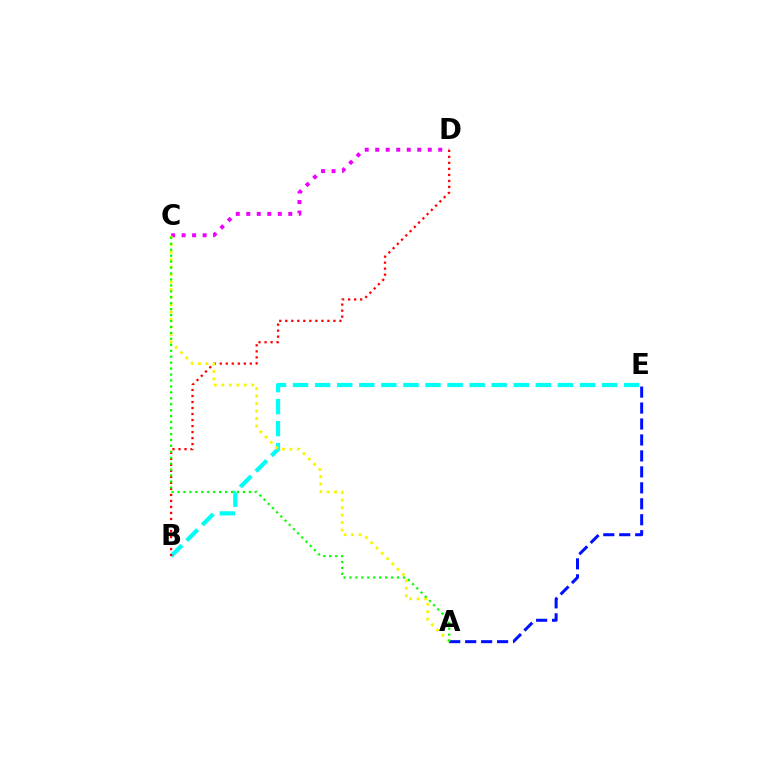{('C', 'D'): [{'color': '#ee00ff', 'line_style': 'dotted', 'thickness': 2.85}], ('B', 'E'): [{'color': '#00fff6', 'line_style': 'dashed', 'thickness': 3.0}], ('B', 'D'): [{'color': '#ff0000', 'line_style': 'dotted', 'thickness': 1.63}], ('A', 'C'): [{'color': '#fcf500', 'line_style': 'dotted', 'thickness': 2.03}, {'color': '#08ff00', 'line_style': 'dotted', 'thickness': 1.61}], ('A', 'E'): [{'color': '#0010ff', 'line_style': 'dashed', 'thickness': 2.17}]}